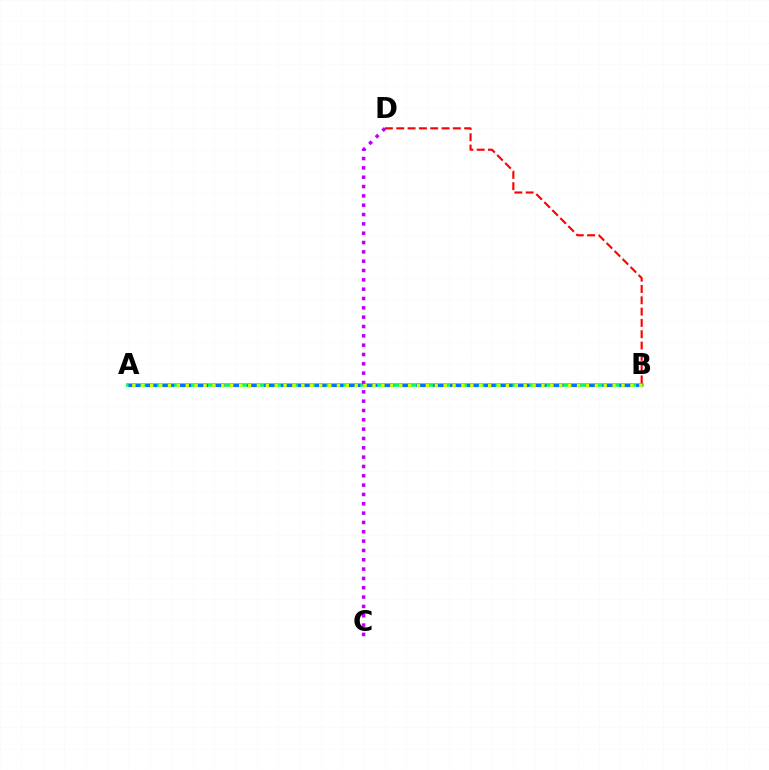{('A', 'B'): [{'color': '#00ff5c', 'line_style': 'solid', 'thickness': 2.62}, {'color': '#0074ff', 'line_style': 'dashed', 'thickness': 2.3}, {'color': '#d1ff00', 'line_style': 'dotted', 'thickness': 2.42}], ('C', 'D'): [{'color': '#b900ff', 'line_style': 'dotted', 'thickness': 2.54}], ('B', 'D'): [{'color': '#ff0000', 'line_style': 'dashed', 'thickness': 1.54}]}